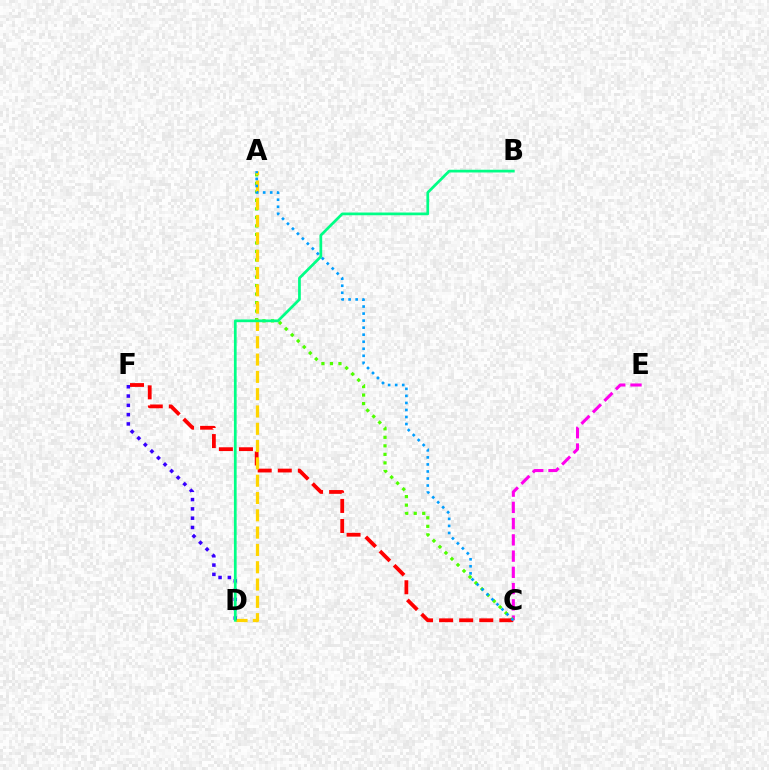{('C', 'E'): [{'color': '#ff00ed', 'line_style': 'dashed', 'thickness': 2.21}], ('A', 'C'): [{'color': '#4fff00', 'line_style': 'dotted', 'thickness': 2.31}, {'color': '#009eff', 'line_style': 'dotted', 'thickness': 1.91}], ('C', 'F'): [{'color': '#ff0000', 'line_style': 'dashed', 'thickness': 2.73}], ('A', 'D'): [{'color': '#ffd500', 'line_style': 'dashed', 'thickness': 2.35}], ('D', 'F'): [{'color': '#3700ff', 'line_style': 'dotted', 'thickness': 2.53}], ('B', 'D'): [{'color': '#00ff86', 'line_style': 'solid', 'thickness': 1.96}]}